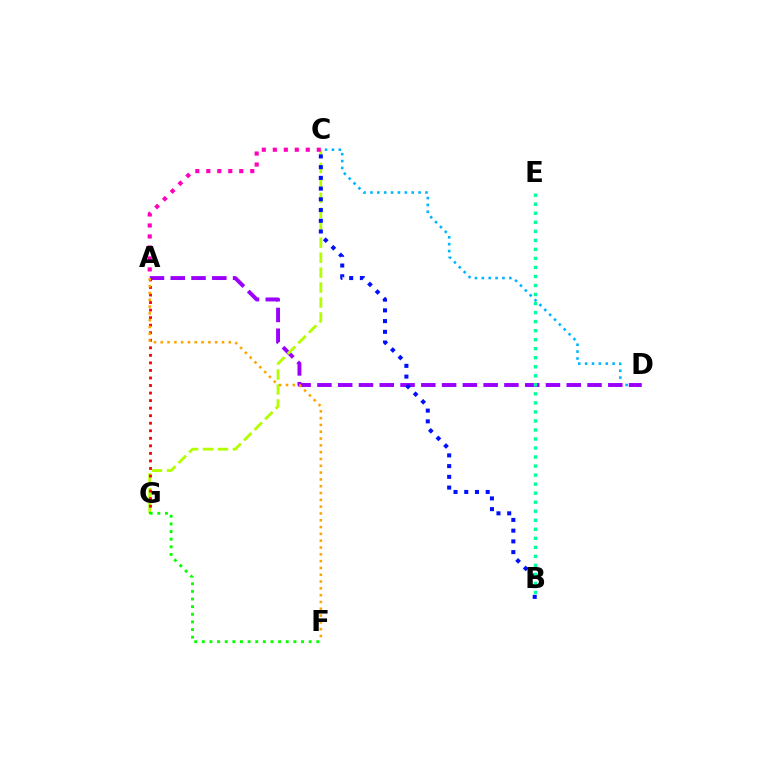{('C', 'D'): [{'color': '#00b5ff', 'line_style': 'dotted', 'thickness': 1.87}], ('A', 'D'): [{'color': '#9b00ff', 'line_style': 'dashed', 'thickness': 2.82}], ('C', 'G'): [{'color': '#b3ff00', 'line_style': 'dashed', 'thickness': 2.03}], ('A', 'G'): [{'color': '#ff0000', 'line_style': 'dotted', 'thickness': 2.05}], ('A', 'F'): [{'color': '#ffa500', 'line_style': 'dotted', 'thickness': 1.85}], ('A', 'C'): [{'color': '#ff00bd', 'line_style': 'dotted', 'thickness': 2.99}], ('B', 'C'): [{'color': '#0010ff', 'line_style': 'dotted', 'thickness': 2.91}], ('B', 'E'): [{'color': '#00ff9d', 'line_style': 'dotted', 'thickness': 2.45}], ('F', 'G'): [{'color': '#08ff00', 'line_style': 'dotted', 'thickness': 2.07}]}